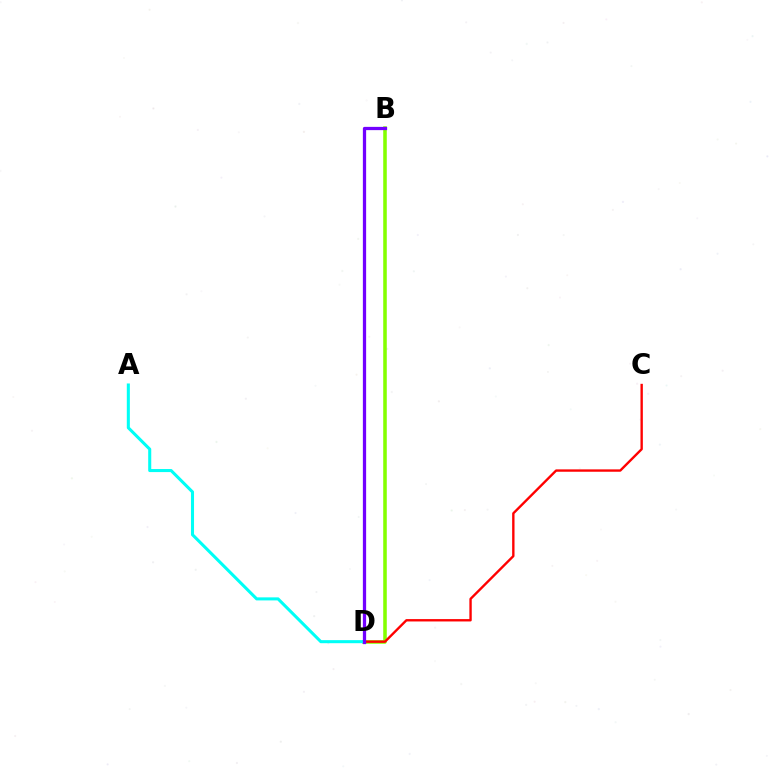{('B', 'D'): [{'color': '#84ff00', 'line_style': 'solid', 'thickness': 2.56}, {'color': '#7200ff', 'line_style': 'solid', 'thickness': 2.34}], ('C', 'D'): [{'color': '#ff0000', 'line_style': 'solid', 'thickness': 1.71}], ('A', 'D'): [{'color': '#00fff6', 'line_style': 'solid', 'thickness': 2.2}]}